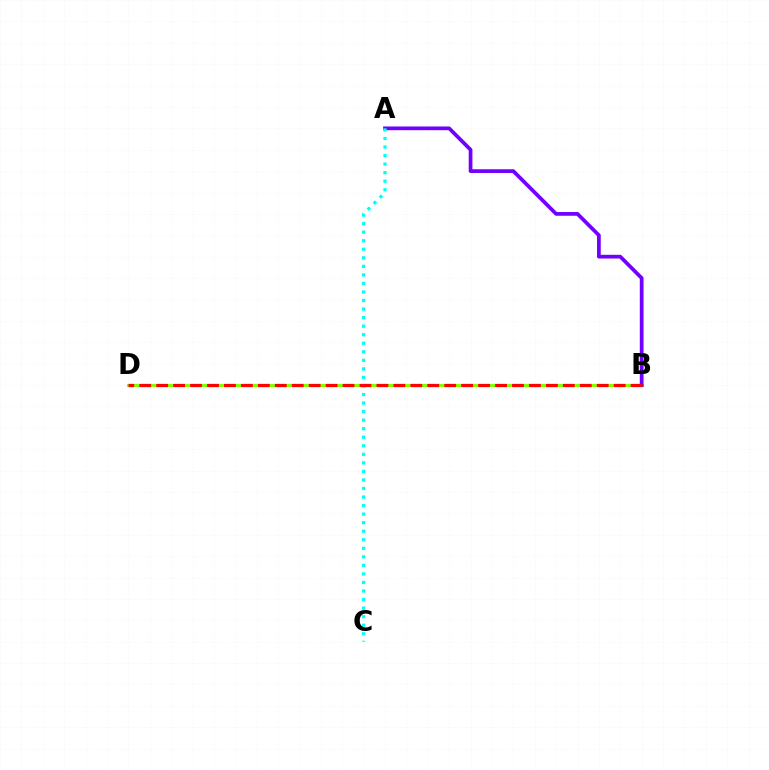{('B', 'D'): [{'color': '#84ff00', 'line_style': 'solid', 'thickness': 2.25}, {'color': '#ff0000', 'line_style': 'dashed', 'thickness': 2.3}], ('A', 'B'): [{'color': '#7200ff', 'line_style': 'solid', 'thickness': 2.69}], ('A', 'C'): [{'color': '#00fff6', 'line_style': 'dotted', 'thickness': 2.32}]}